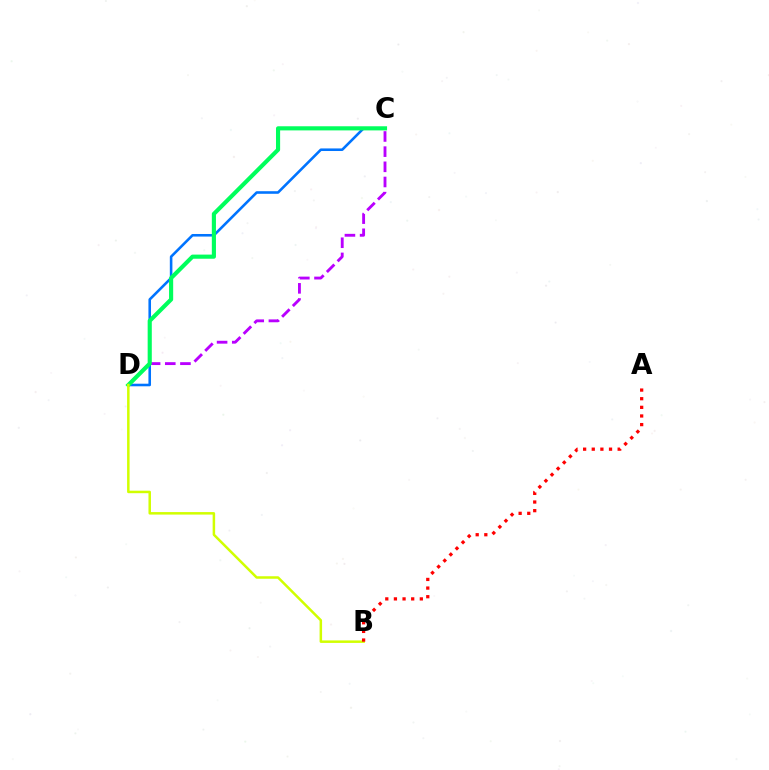{('C', 'D'): [{'color': '#0074ff', 'line_style': 'solid', 'thickness': 1.86}, {'color': '#b900ff', 'line_style': 'dashed', 'thickness': 2.06}, {'color': '#00ff5c', 'line_style': 'solid', 'thickness': 2.97}], ('B', 'D'): [{'color': '#d1ff00', 'line_style': 'solid', 'thickness': 1.8}], ('A', 'B'): [{'color': '#ff0000', 'line_style': 'dotted', 'thickness': 2.35}]}